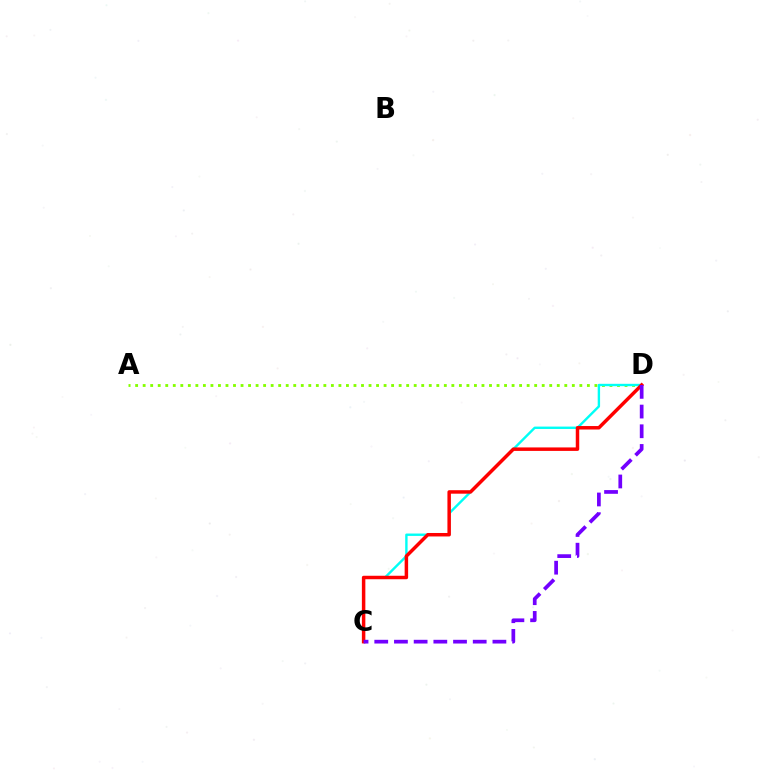{('A', 'D'): [{'color': '#84ff00', 'line_style': 'dotted', 'thickness': 2.05}], ('C', 'D'): [{'color': '#00fff6', 'line_style': 'solid', 'thickness': 1.72}, {'color': '#ff0000', 'line_style': 'solid', 'thickness': 2.51}, {'color': '#7200ff', 'line_style': 'dashed', 'thickness': 2.68}]}